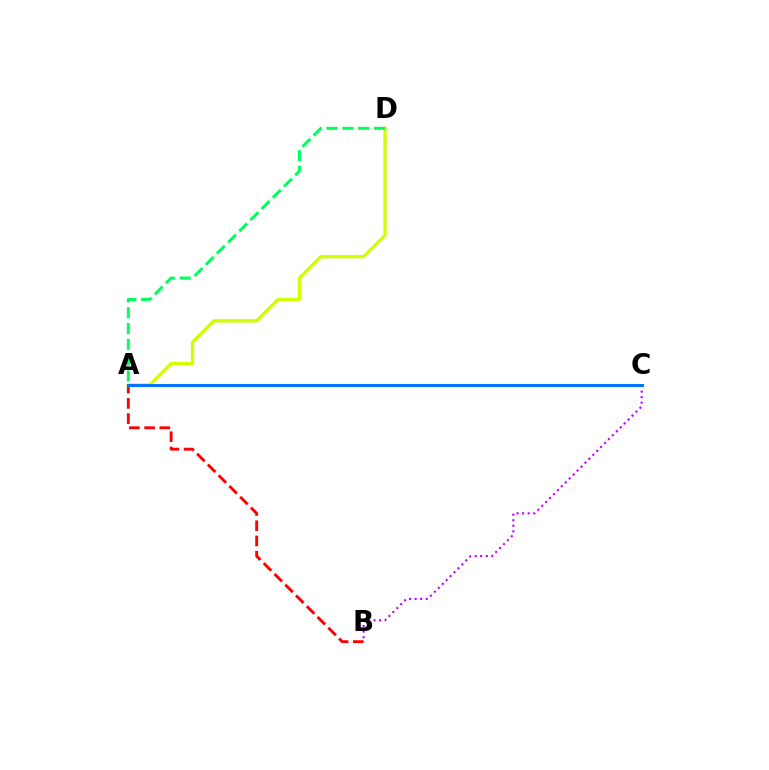{('A', 'B'): [{'color': '#ff0000', 'line_style': 'dashed', 'thickness': 2.07}], ('A', 'D'): [{'color': '#d1ff00', 'line_style': 'solid', 'thickness': 2.39}, {'color': '#00ff5c', 'line_style': 'dashed', 'thickness': 2.15}], ('B', 'C'): [{'color': '#b900ff', 'line_style': 'dotted', 'thickness': 1.51}], ('A', 'C'): [{'color': '#0074ff', 'line_style': 'solid', 'thickness': 2.15}]}